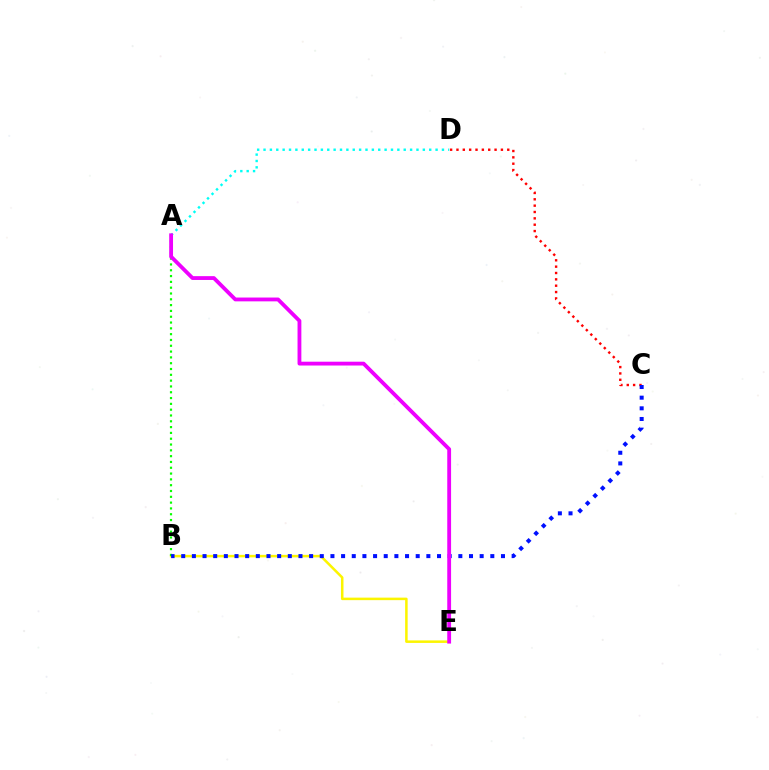{('B', 'E'): [{'color': '#fcf500', 'line_style': 'solid', 'thickness': 1.81}], ('A', 'D'): [{'color': '#00fff6', 'line_style': 'dotted', 'thickness': 1.73}], ('A', 'B'): [{'color': '#08ff00', 'line_style': 'dotted', 'thickness': 1.58}], ('C', 'D'): [{'color': '#ff0000', 'line_style': 'dotted', 'thickness': 1.73}], ('B', 'C'): [{'color': '#0010ff', 'line_style': 'dotted', 'thickness': 2.9}], ('A', 'E'): [{'color': '#ee00ff', 'line_style': 'solid', 'thickness': 2.75}]}